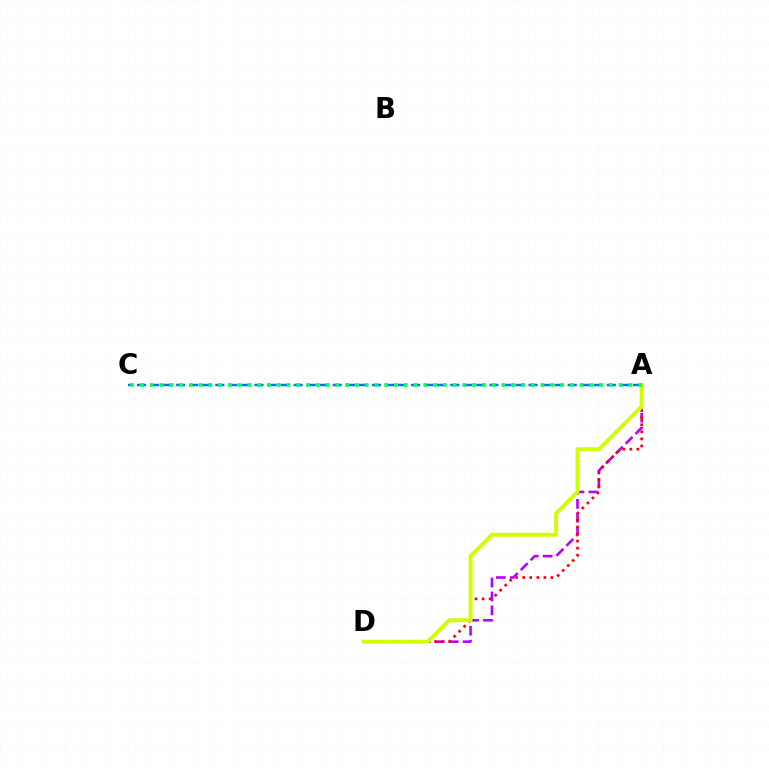{('A', 'D'): [{'color': '#b900ff', 'line_style': 'dashed', 'thickness': 1.89}, {'color': '#ff0000', 'line_style': 'dotted', 'thickness': 1.92}, {'color': '#d1ff00', 'line_style': 'solid', 'thickness': 2.82}], ('A', 'C'): [{'color': '#0074ff', 'line_style': 'dashed', 'thickness': 1.77}, {'color': '#00ff5c', 'line_style': 'dotted', 'thickness': 2.65}]}